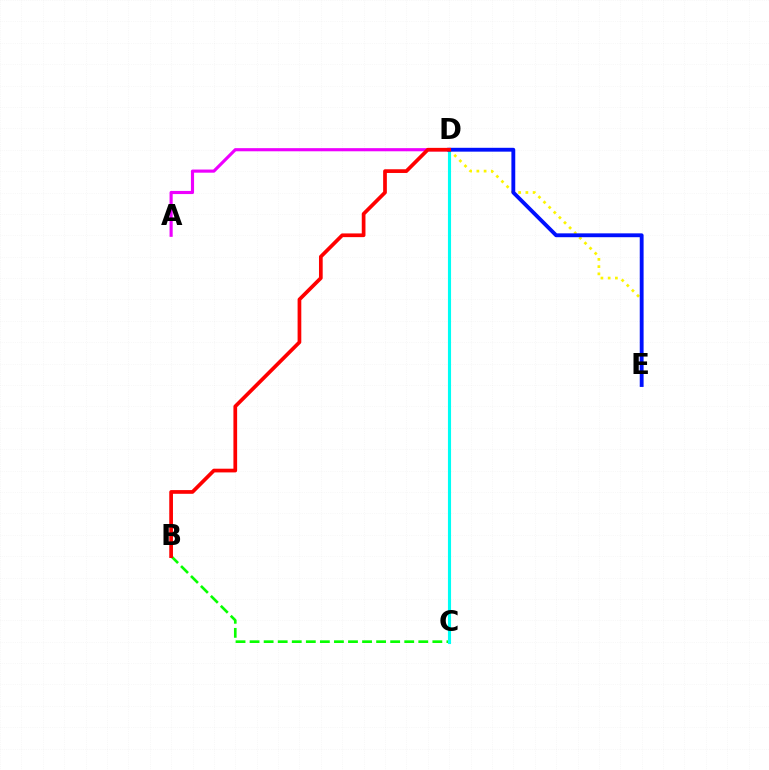{('D', 'E'): [{'color': '#fcf500', 'line_style': 'dotted', 'thickness': 1.97}, {'color': '#0010ff', 'line_style': 'solid', 'thickness': 2.77}], ('A', 'D'): [{'color': '#ee00ff', 'line_style': 'solid', 'thickness': 2.26}], ('B', 'C'): [{'color': '#08ff00', 'line_style': 'dashed', 'thickness': 1.91}], ('C', 'D'): [{'color': '#00fff6', 'line_style': 'solid', 'thickness': 2.24}], ('B', 'D'): [{'color': '#ff0000', 'line_style': 'solid', 'thickness': 2.67}]}